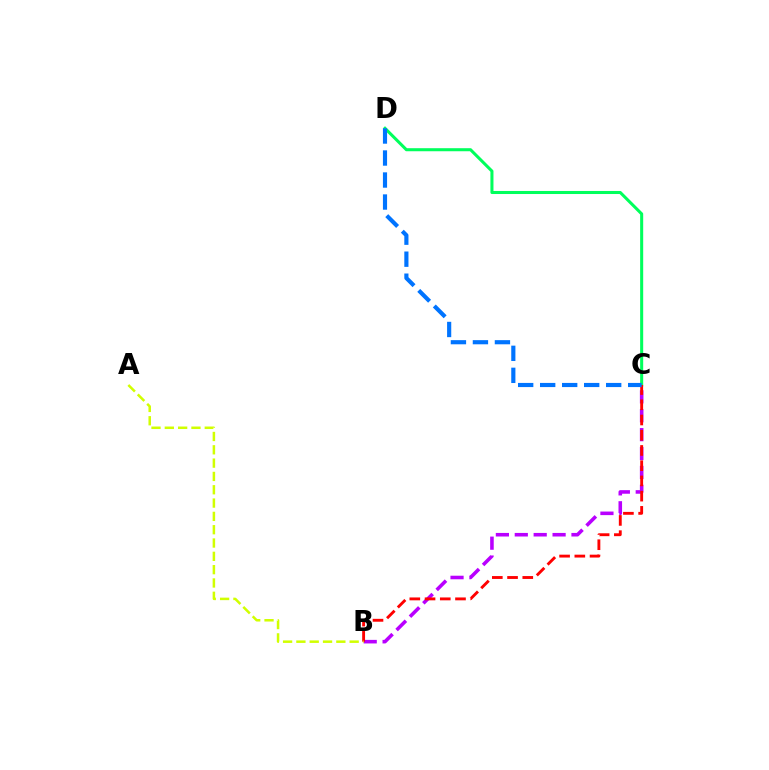{('C', 'D'): [{'color': '#00ff5c', 'line_style': 'solid', 'thickness': 2.19}, {'color': '#0074ff', 'line_style': 'dashed', 'thickness': 2.99}], ('B', 'C'): [{'color': '#b900ff', 'line_style': 'dashed', 'thickness': 2.57}, {'color': '#ff0000', 'line_style': 'dashed', 'thickness': 2.07}], ('A', 'B'): [{'color': '#d1ff00', 'line_style': 'dashed', 'thickness': 1.81}]}